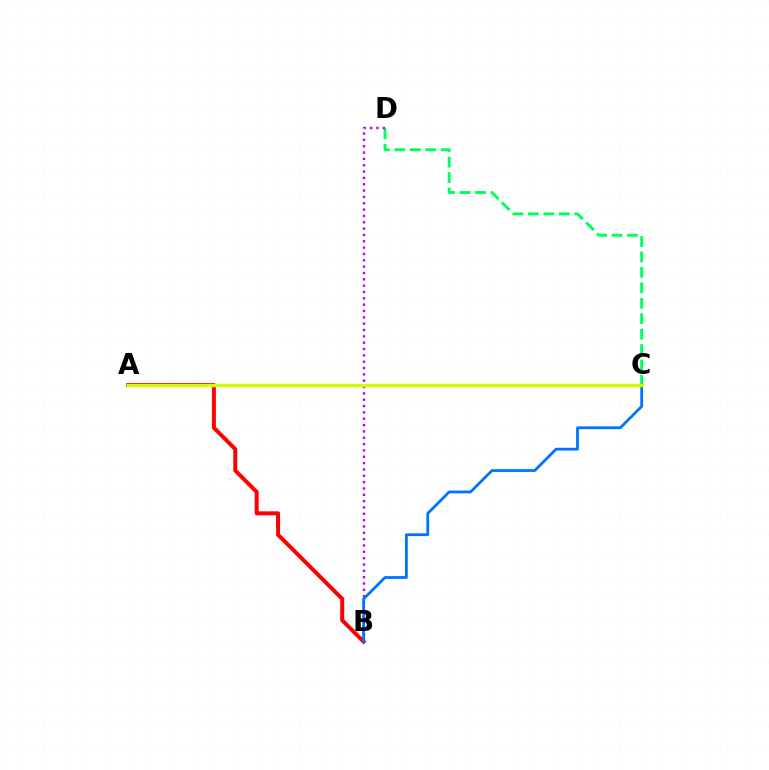{('C', 'D'): [{'color': '#00ff5c', 'line_style': 'dashed', 'thickness': 2.1}], ('A', 'B'): [{'color': '#ff0000', 'line_style': 'solid', 'thickness': 2.87}], ('B', 'D'): [{'color': '#b900ff', 'line_style': 'dotted', 'thickness': 1.72}], ('B', 'C'): [{'color': '#0074ff', 'line_style': 'solid', 'thickness': 2.01}], ('A', 'C'): [{'color': '#d1ff00', 'line_style': 'solid', 'thickness': 2.45}]}